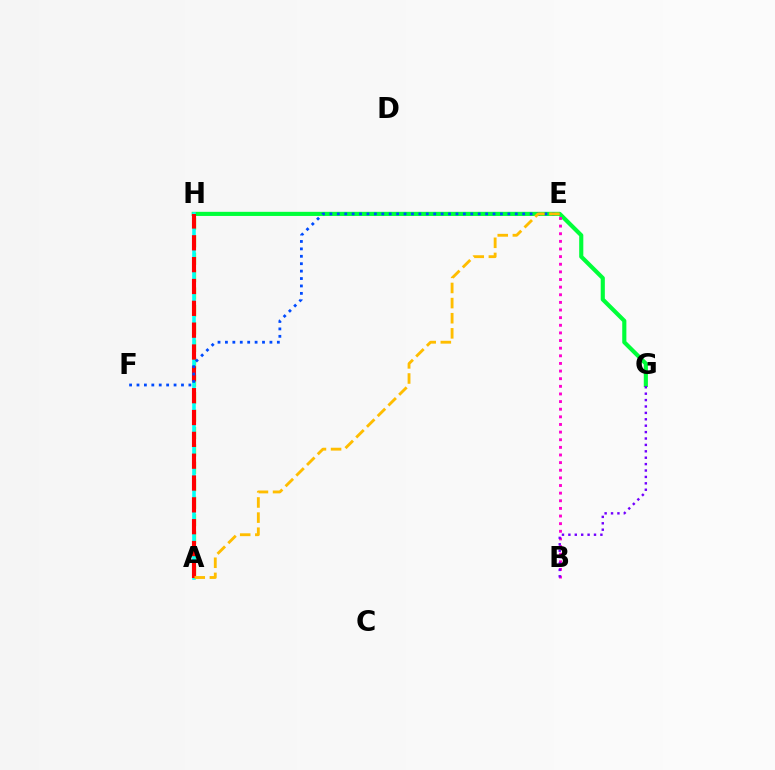{('G', 'H'): [{'color': '#00ff39', 'line_style': 'solid', 'thickness': 2.97}], ('A', 'H'): [{'color': '#84ff00', 'line_style': 'dashed', 'thickness': 2.37}, {'color': '#00fff6', 'line_style': 'solid', 'thickness': 2.57}, {'color': '#ff0000', 'line_style': 'dashed', 'thickness': 2.97}], ('E', 'F'): [{'color': '#004bff', 'line_style': 'dotted', 'thickness': 2.01}], ('A', 'E'): [{'color': '#ffbd00', 'line_style': 'dashed', 'thickness': 2.06}], ('B', 'E'): [{'color': '#ff00cf', 'line_style': 'dotted', 'thickness': 2.07}], ('B', 'G'): [{'color': '#7200ff', 'line_style': 'dotted', 'thickness': 1.74}]}